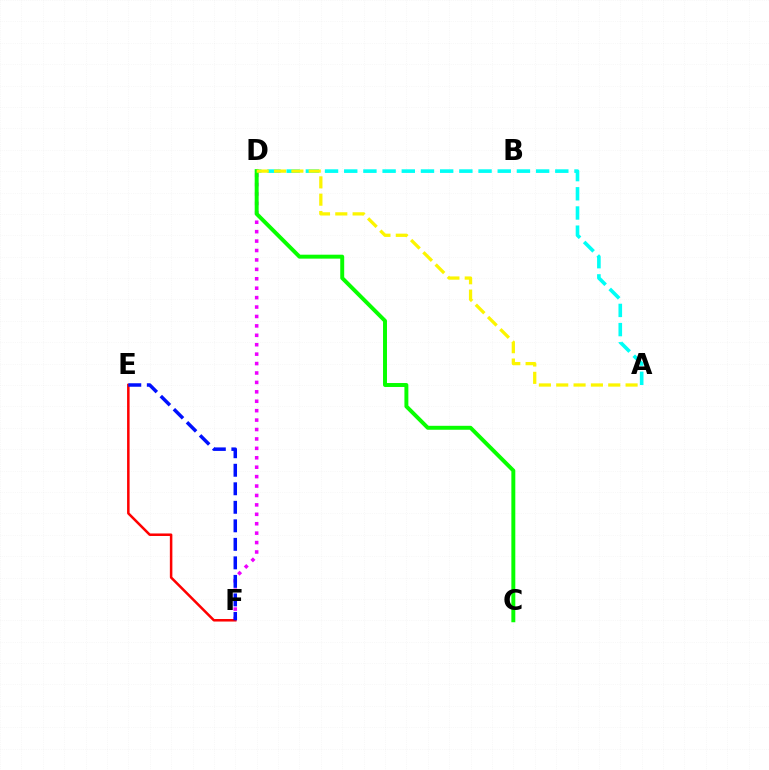{('D', 'F'): [{'color': '#ee00ff', 'line_style': 'dotted', 'thickness': 2.56}], ('E', 'F'): [{'color': '#ff0000', 'line_style': 'solid', 'thickness': 1.81}, {'color': '#0010ff', 'line_style': 'dashed', 'thickness': 2.52}], ('A', 'D'): [{'color': '#00fff6', 'line_style': 'dashed', 'thickness': 2.61}, {'color': '#fcf500', 'line_style': 'dashed', 'thickness': 2.36}], ('C', 'D'): [{'color': '#08ff00', 'line_style': 'solid', 'thickness': 2.84}]}